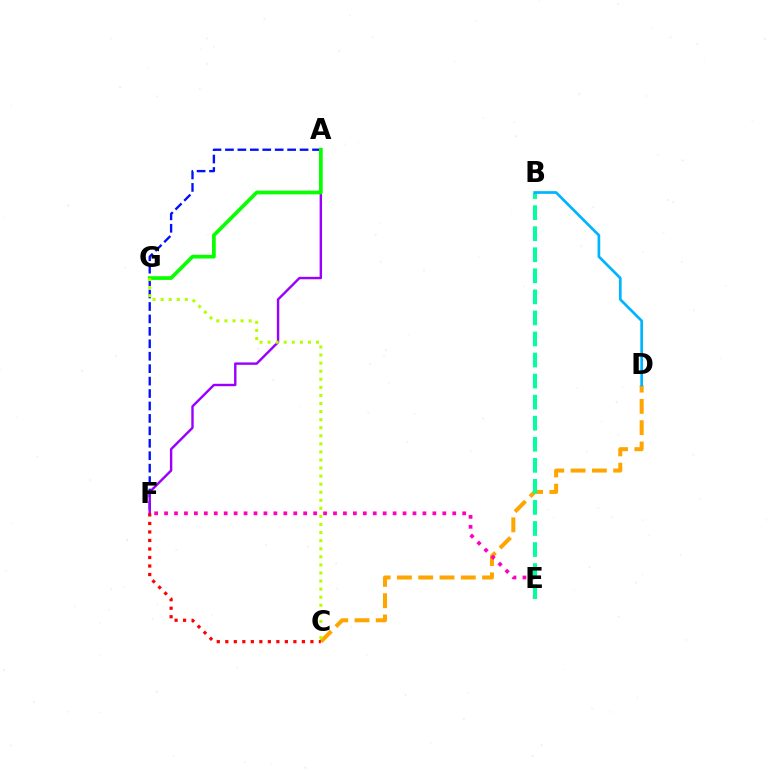{('A', 'F'): [{'color': '#0010ff', 'line_style': 'dashed', 'thickness': 1.69}, {'color': '#9b00ff', 'line_style': 'solid', 'thickness': 1.74}], ('C', 'D'): [{'color': '#ffa500', 'line_style': 'dashed', 'thickness': 2.89}], ('A', 'G'): [{'color': '#08ff00', 'line_style': 'solid', 'thickness': 2.67}], ('E', 'F'): [{'color': '#ff00bd', 'line_style': 'dotted', 'thickness': 2.7}], ('B', 'E'): [{'color': '#00ff9d', 'line_style': 'dashed', 'thickness': 2.86}], ('B', 'D'): [{'color': '#00b5ff', 'line_style': 'solid', 'thickness': 1.95}], ('C', 'G'): [{'color': '#b3ff00', 'line_style': 'dotted', 'thickness': 2.19}], ('C', 'F'): [{'color': '#ff0000', 'line_style': 'dotted', 'thickness': 2.31}]}